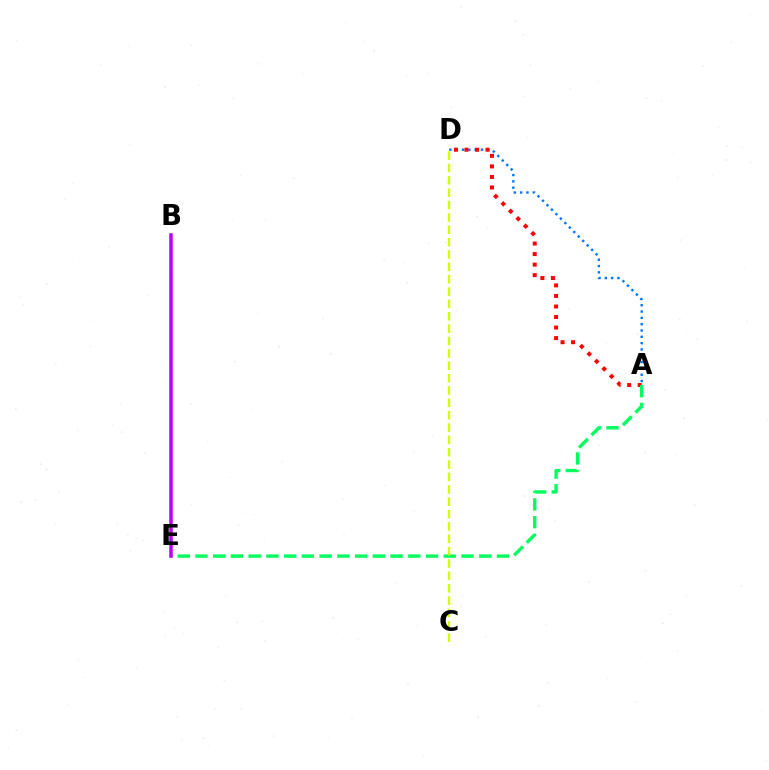{('A', 'D'): [{'color': '#0074ff', 'line_style': 'dotted', 'thickness': 1.72}, {'color': '#ff0000', 'line_style': 'dotted', 'thickness': 2.86}], ('A', 'E'): [{'color': '#00ff5c', 'line_style': 'dashed', 'thickness': 2.41}], ('C', 'D'): [{'color': '#d1ff00', 'line_style': 'dashed', 'thickness': 1.68}], ('B', 'E'): [{'color': '#b900ff', 'line_style': 'solid', 'thickness': 2.53}]}